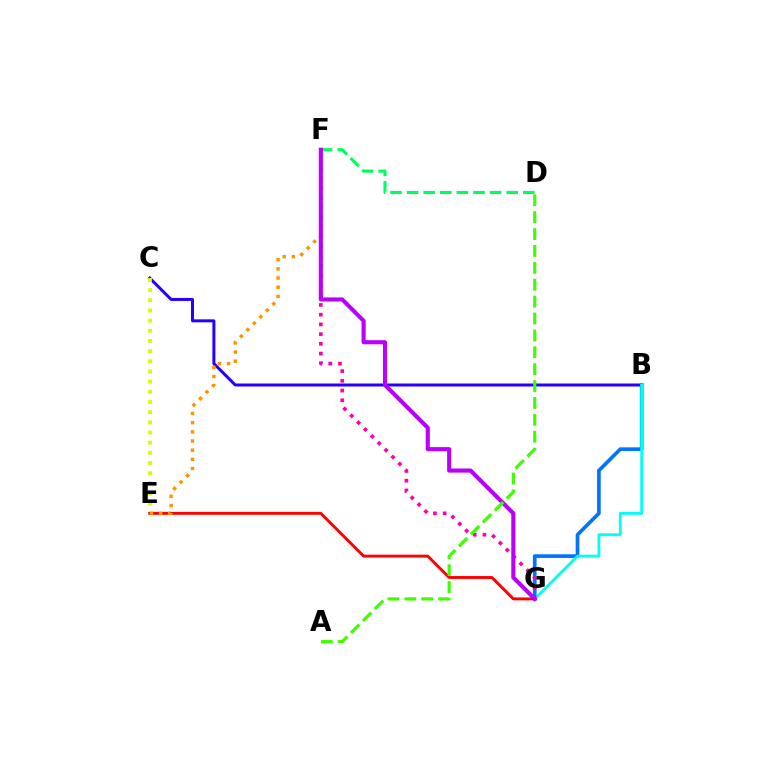{('B', 'C'): [{'color': '#2500ff', 'line_style': 'solid', 'thickness': 2.16}], ('C', 'E'): [{'color': '#d1ff00', 'line_style': 'dotted', 'thickness': 2.76}], ('E', 'G'): [{'color': '#ff0000', 'line_style': 'solid', 'thickness': 2.1}], ('B', 'G'): [{'color': '#0074ff', 'line_style': 'solid', 'thickness': 2.65}, {'color': '#00fff6', 'line_style': 'solid', 'thickness': 2.04}], ('F', 'G'): [{'color': '#ff00ac', 'line_style': 'dotted', 'thickness': 2.64}, {'color': '#b900ff', 'line_style': 'solid', 'thickness': 2.96}], ('D', 'F'): [{'color': '#00ff5c', 'line_style': 'dashed', 'thickness': 2.26}], ('E', 'F'): [{'color': '#ff9400', 'line_style': 'dotted', 'thickness': 2.49}], ('A', 'D'): [{'color': '#3dff00', 'line_style': 'dashed', 'thickness': 2.29}]}